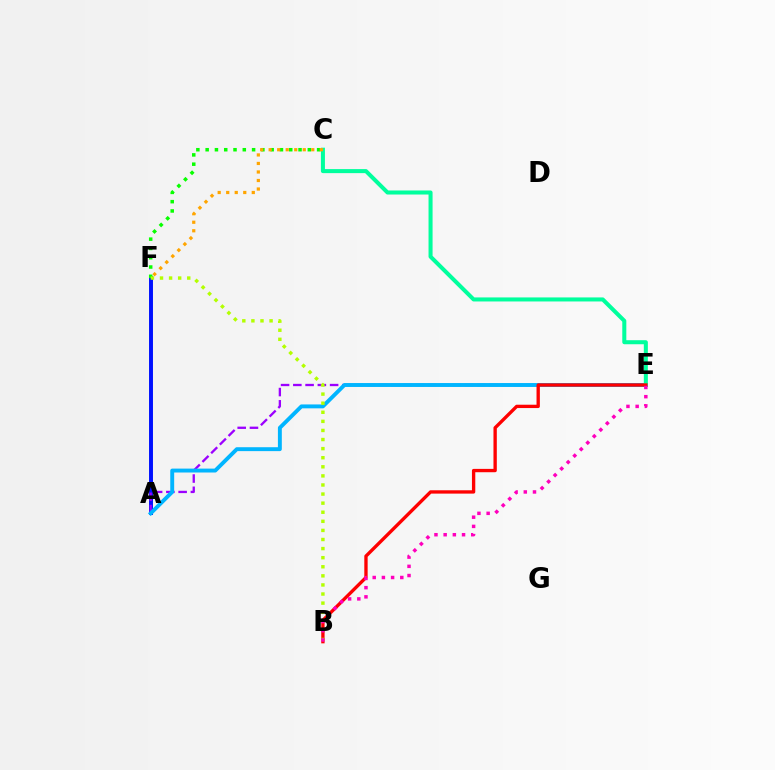{('A', 'F'): [{'color': '#0010ff', 'line_style': 'solid', 'thickness': 2.83}], ('A', 'E'): [{'color': '#9b00ff', 'line_style': 'dashed', 'thickness': 1.67}, {'color': '#00b5ff', 'line_style': 'solid', 'thickness': 2.81}], ('C', 'E'): [{'color': '#00ff9d', 'line_style': 'solid', 'thickness': 2.91}], ('C', 'F'): [{'color': '#08ff00', 'line_style': 'dotted', 'thickness': 2.52}, {'color': '#ffa500', 'line_style': 'dotted', 'thickness': 2.32}], ('B', 'E'): [{'color': '#ff0000', 'line_style': 'solid', 'thickness': 2.4}, {'color': '#ff00bd', 'line_style': 'dotted', 'thickness': 2.5}], ('B', 'F'): [{'color': '#b3ff00', 'line_style': 'dotted', 'thickness': 2.47}]}